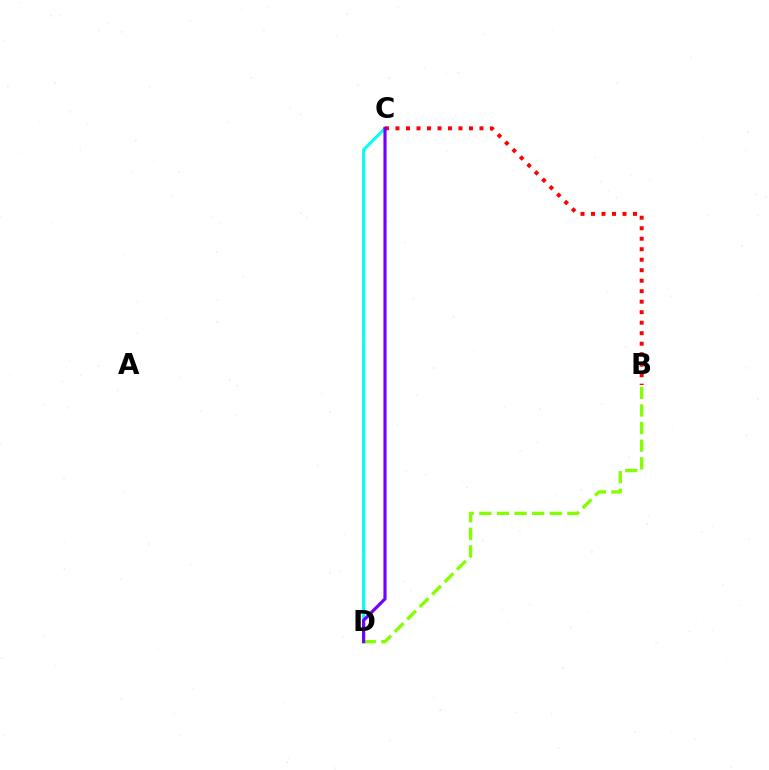{('C', 'D'): [{'color': '#00fff6', 'line_style': 'solid', 'thickness': 2.16}, {'color': '#7200ff', 'line_style': 'solid', 'thickness': 2.28}], ('B', 'C'): [{'color': '#ff0000', 'line_style': 'dotted', 'thickness': 2.85}], ('B', 'D'): [{'color': '#84ff00', 'line_style': 'dashed', 'thickness': 2.39}]}